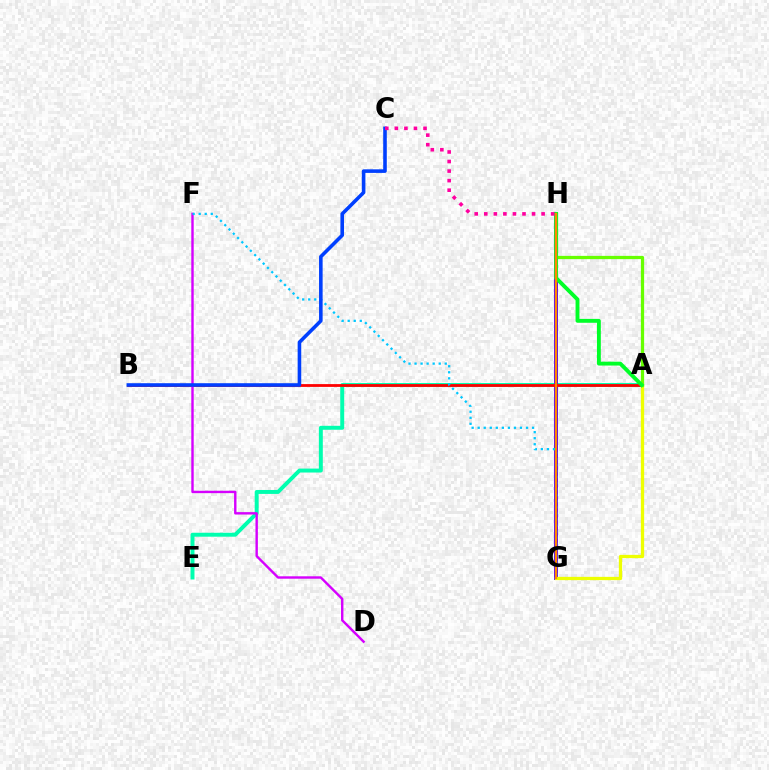{('A', 'E'): [{'color': '#00ffaf', 'line_style': 'solid', 'thickness': 2.84}], ('G', 'H'): [{'color': '#4f00ff', 'line_style': 'solid', 'thickness': 2.84}, {'color': '#ff8800', 'line_style': 'solid', 'thickness': 1.68}], ('A', 'G'): [{'color': '#eeff00', 'line_style': 'solid', 'thickness': 2.37}], ('A', 'B'): [{'color': '#ff0000', 'line_style': 'solid', 'thickness': 2.01}], ('A', 'H'): [{'color': '#66ff00', 'line_style': 'solid', 'thickness': 2.34}, {'color': '#00ff27', 'line_style': 'solid', 'thickness': 2.79}], ('D', 'F'): [{'color': '#d600ff', 'line_style': 'solid', 'thickness': 1.73}], ('F', 'G'): [{'color': '#00c7ff', 'line_style': 'dotted', 'thickness': 1.64}], ('B', 'C'): [{'color': '#003fff', 'line_style': 'solid', 'thickness': 2.58}], ('C', 'H'): [{'color': '#ff00a0', 'line_style': 'dotted', 'thickness': 2.6}]}